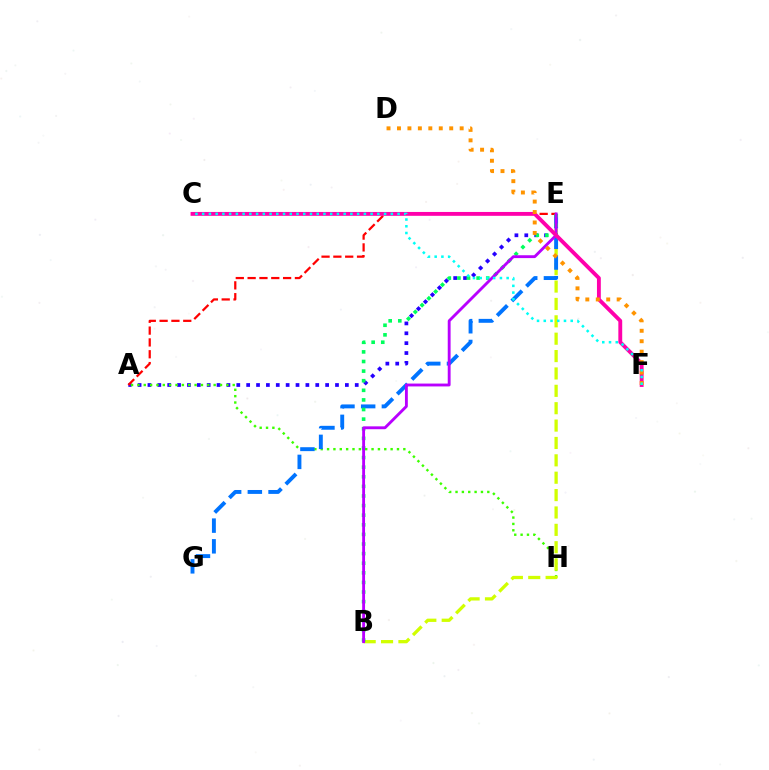{('A', 'E'): [{'color': '#2500ff', 'line_style': 'dotted', 'thickness': 2.68}, {'color': '#ff0000', 'line_style': 'dashed', 'thickness': 1.61}], ('A', 'H'): [{'color': '#3dff00', 'line_style': 'dotted', 'thickness': 1.73}], ('B', 'E'): [{'color': '#d1ff00', 'line_style': 'dashed', 'thickness': 2.36}, {'color': '#00ff5c', 'line_style': 'dotted', 'thickness': 2.61}, {'color': '#b900ff', 'line_style': 'solid', 'thickness': 2.06}], ('E', 'G'): [{'color': '#0074ff', 'line_style': 'dashed', 'thickness': 2.81}], ('C', 'F'): [{'color': '#ff00ac', 'line_style': 'solid', 'thickness': 2.78}, {'color': '#00fff6', 'line_style': 'dotted', 'thickness': 1.83}], ('D', 'F'): [{'color': '#ff9400', 'line_style': 'dotted', 'thickness': 2.84}]}